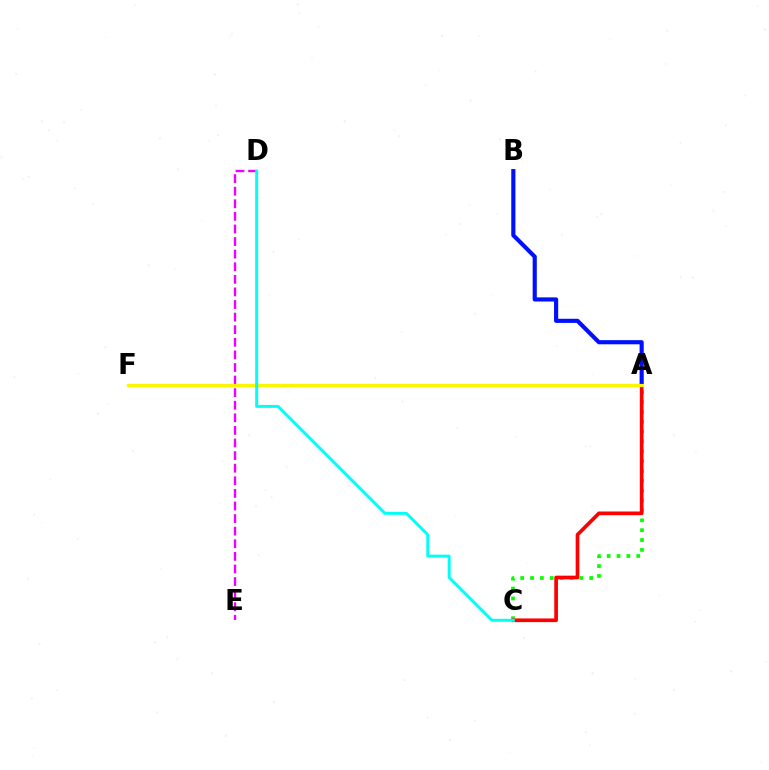{('D', 'E'): [{'color': '#ee00ff', 'line_style': 'dashed', 'thickness': 1.71}], ('A', 'C'): [{'color': '#08ff00', 'line_style': 'dotted', 'thickness': 2.68}, {'color': '#ff0000', 'line_style': 'solid', 'thickness': 2.65}], ('A', 'B'): [{'color': '#0010ff', 'line_style': 'solid', 'thickness': 2.99}], ('A', 'F'): [{'color': '#fcf500', 'line_style': 'solid', 'thickness': 2.32}], ('C', 'D'): [{'color': '#00fff6', 'line_style': 'solid', 'thickness': 2.13}]}